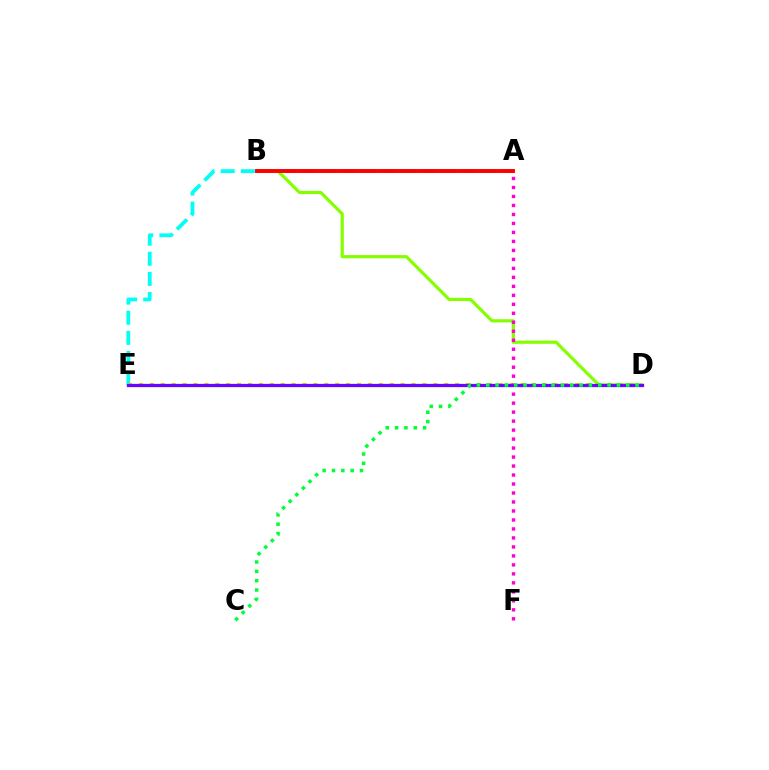{('A', 'E'): [{'color': '#00fff6', 'line_style': 'dashed', 'thickness': 2.73}], ('D', 'E'): [{'color': '#ffbd00', 'line_style': 'dotted', 'thickness': 2.96}, {'color': '#004bff', 'line_style': 'solid', 'thickness': 2.35}, {'color': '#7200ff', 'line_style': 'solid', 'thickness': 2.04}], ('B', 'D'): [{'color': '#84ff00', 'line_style': 'solid', 'thickness': 2.3}], ('A', 'B'): [{'color': '#ff0000', 'line_style': 'solid', 'thickness': 2.81}], ('A', 'F'): [{'color': '#ff00cf', 'line_style': 'dotted', 'thickness': 2.44}], ('C', 'D'): [{'color': '#00ff39', 'line_style': 'dotted', 'thickness': 2.54}]}